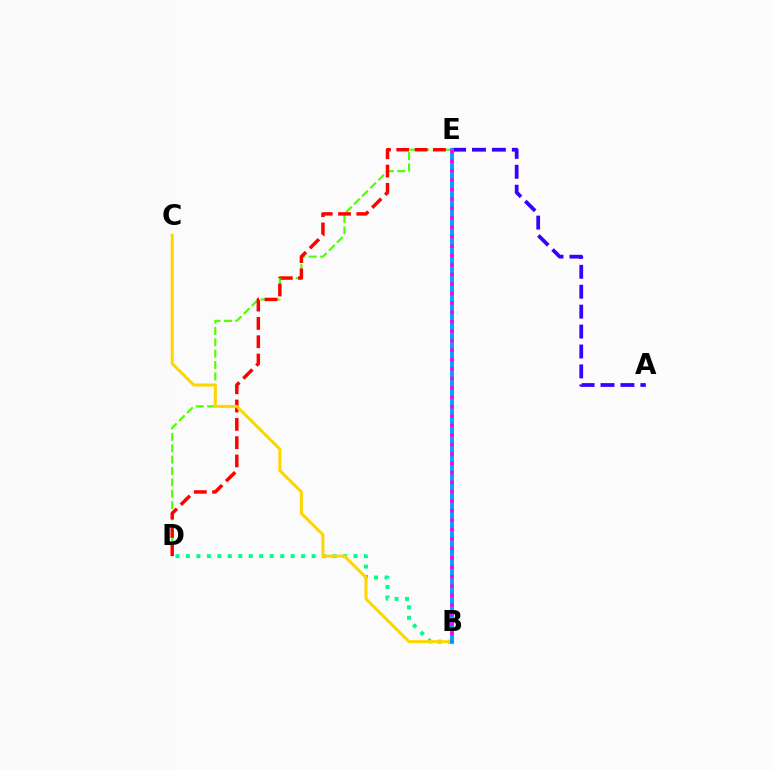{('D', 'E'): [{'color': '#4fff00', 'line_style': 'dashed', 'thickness': 1.54}, {'color': '#ff0000', 'line_style': 'dashed', 'thickness': 2.49}], ('B', 'D'): [{'color': '#00ff86', 'line_style': 'dotted', 'thickness': 2.85}], ('A', 'E'): [{'color': '#3700ff', 'line_style': 'dashed', 'thickness': 2.71}], ('B', 'C'): [{'color': '#ffd500', 'line_style': 'solid', 'thickness': 2.16}], ('B', 'E'): [{'color': '#009eff', 'line_style': 'solid', 'thickness': 2.75}, {'color': '#ff00ed', 'line_style': 'dotted', 'thickness': 2.57}]}